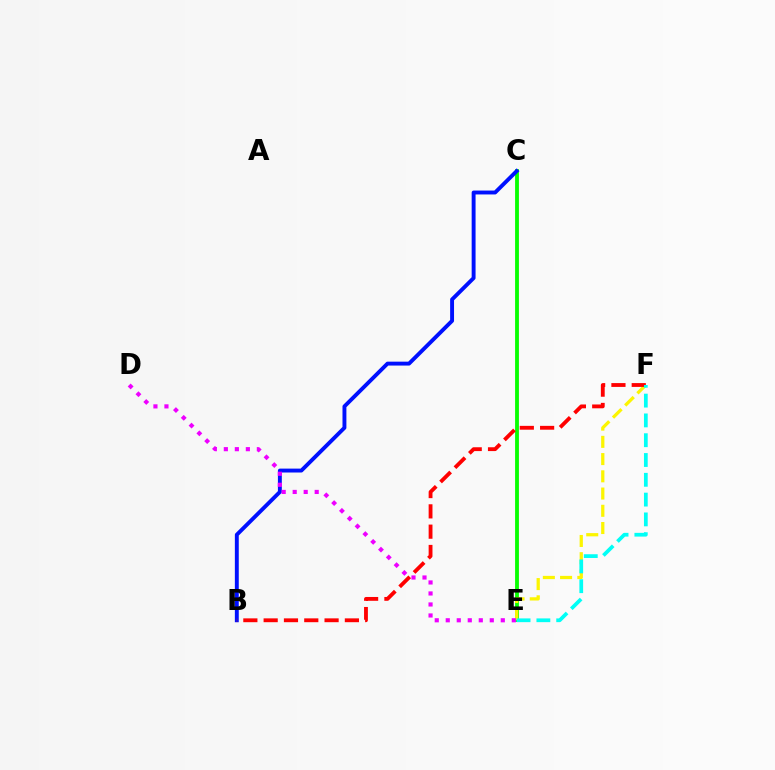{('C', 'E'): [{'color': '#08ff00', 'line_style': 'solid', 'thickness': 2.75}], ('B', 'C'): [{'color': '#0010ff', 'line_style': 'solid', 'thickness': 2.81}], ('E', 'F'): [{'color': '#fcf500', 'line_style': 'dashed', 'thickness': 2.34}, {'color': '#00fff6', 'line_style': 'dashed', 'thickness': 2.69}], ('B', 'F'): [{'color': '#ff0000', 'line_style': 'dashed', 'thickness': 2.76}], ('D', 'E'): [{'color': '#ee00ff', 'line_style': 'dotted', 'thickness': 2.99}]}